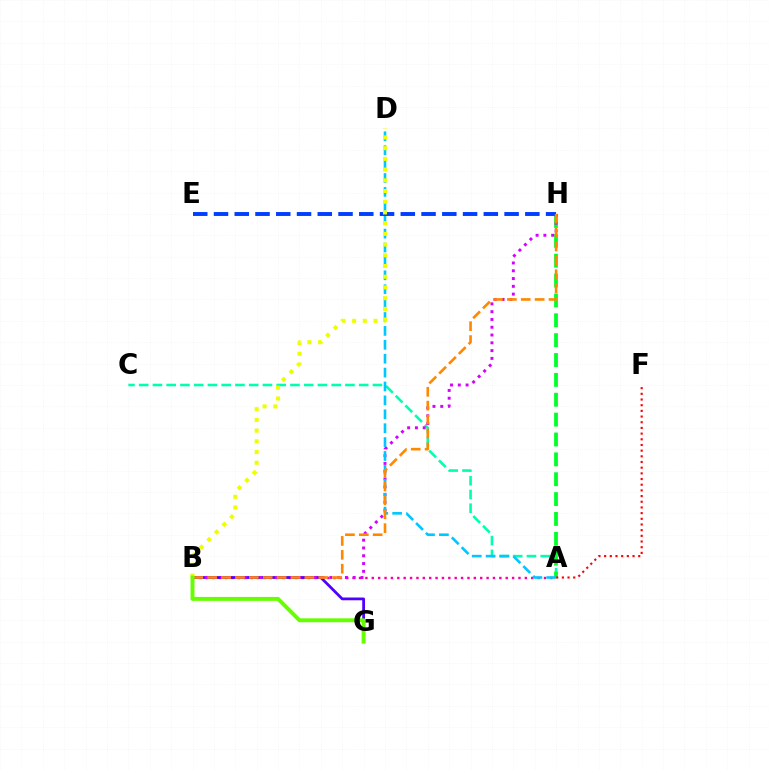{('A', 'C'): [{'color': '#00ffaf', 'line_style': 'dashed', 'thickness': 1.87}], ('A', 'B'): [{'color': '#ff00a0', 'line_style': 'dotted', 'thickness': 1.73}], ('A', 'H'): [{'color': '#00ff27', 'line_style': 'dashed', 'thickness': 2.7}], ('B', 'G'): [{'color': '#4f00ff', 'line_style': 'solid', 'thickness': 1.99}, {'color': '#66ff00', 'line_style': 'solid', 'thickness': 2.83}], ('A', 'F'): [{'color': '#ff0000', 'line_style': 'dotted', 'thickness': 1.54}], ('B', 'H'): [{'color': '#d600ff', 'line_style': 'dotted', 'thickness': 2.12}, {'color': '#ff8800', 'line_style': 'dashed', 'thickness': 1.89}], ('A', 'D'): [{'color': '#00c7ff', 'line_style': 'dashed', 'thickness': 1.89}], ('E', 'H'): [{'color': '#003fff', 'line_style': 'dashed', 'thickness': 2.82}], ('B', 'D'): [{'color': '#eeff00', 'line_style': 'dotted', 'thickness': 2.91}]}